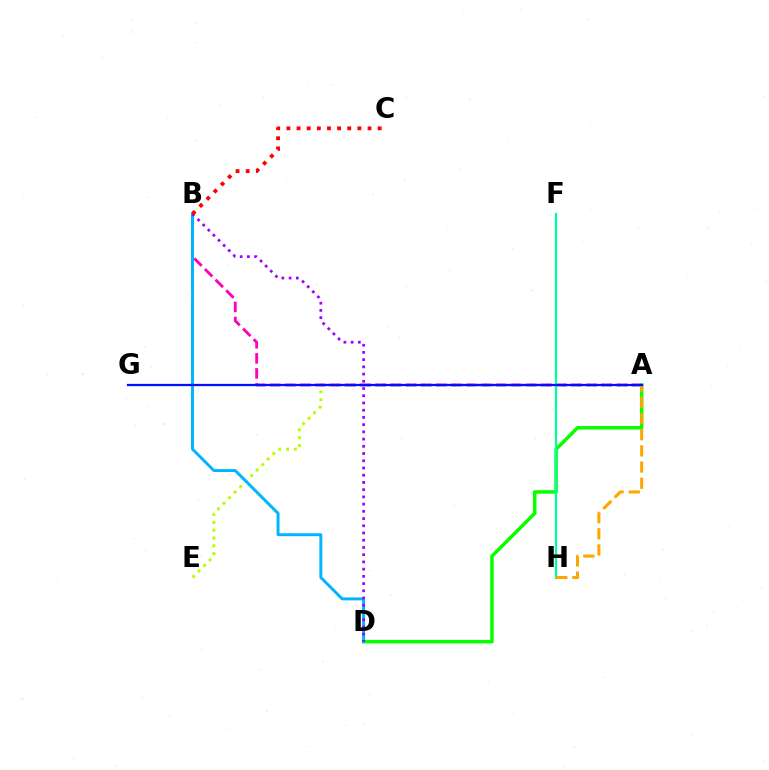{('A', 'E'): [{'color': '#b3ff00', 'line_style': 'dotted', 'thickness': 2.12}], ('A', 'B'): [{'color': '#ff00bd', 'line_style': 'dashed', 'thickness': 2.05}], ('A', 'D'): [{'color': '#08ff00', 'line_style': 'solid', 'thickness': 2.52}], ('F', 'H'): [{'color': '#00ff9d', 'line_style': 'solid', 'thickness': 1.58}], ('A', 'H'): [{'color': '#ffa500', 'line_style': 'dashed', 'thickness': 2.2}], ('B', 'D'): [{'color': '#00b5ff', 'line_style': 'solid', 'thickness': 2.11}, {'color': '#9b00ff', 'line_style': 'dotted', 'thickness': 1.96}], ('A', 'G'): [{'color': '#0010ff', 'line_style': 'solid', 'thickness': 1.62}], ('B', 'C'): [{'color': '#ff0000', 'line_style': 'dotted', 'thickness': 2.75}]}